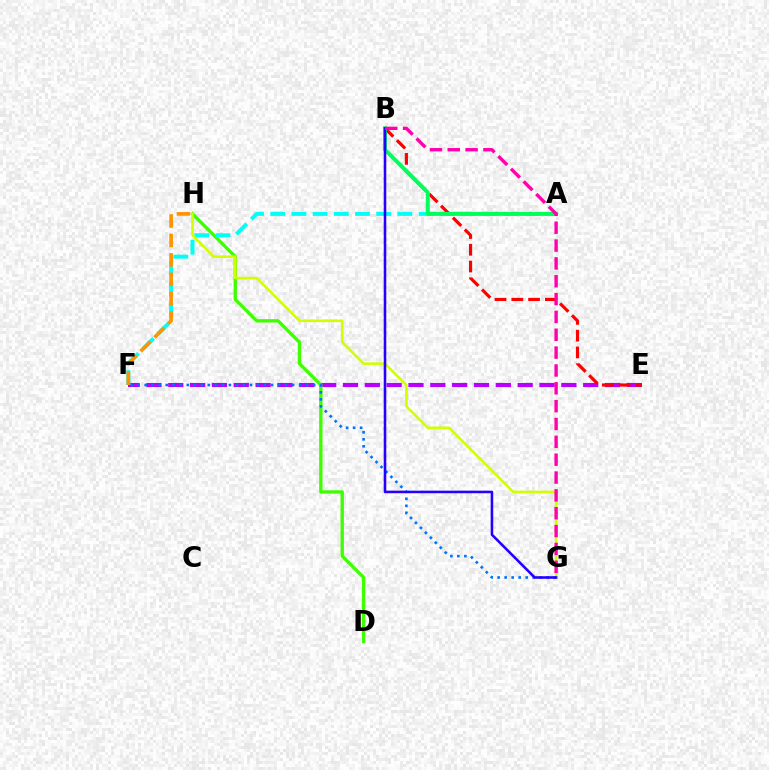{('E', 'F'): [{'color': '#b900ff', 'line_style': 'dashed', 'thickness': 2.97}], ('D', 'H'): [{'color': '#3dff00', 'line_style': 'solid', 'thickness': 2.4}], ('A', 'F'): [{'color': '#00fff6', 'line_style': 'dashed', 'thickness': 2.88}], ('B', 'E'): [{'color': '#ff0000', 'line_style': 'dashed', 'thickness': 2.28}], ('G', 'H'): [{'color': '#d1ff00', 'line_style': 'solid', 'thickness': 1.86}], ('F', 'G'): [{'color': '#0074ff', 'line_style': 'dotted', 'thickness': 1.91}], ('F', 'H'): [{'color': '#ff9400', 'line_style': 'dashed', 'thickness': 2.64}], ('A', 'B'): [{'color': '#00ff5c', 'line_style': 'solid', 'thickness': 2.86}], ('B', 'G'): [{'color': '#2500ff', 'line_style': 'solid', 'thickness': 1.85}, {'color': '#ff00ac', 'line_style': 'dashed', 'thickness': 2.42}]}